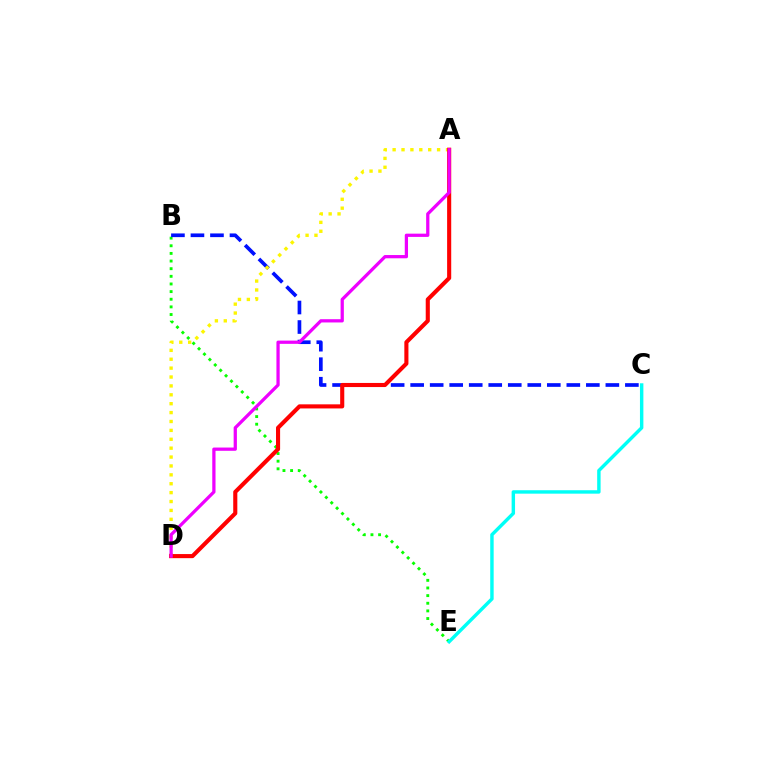{('B', 'E'): [{'color': '#08ff00', 'line_style': 'dotted', 'thickness': 2.08}], ('B', 'C'): [{'color': '#0010ff', 'line_style': 'dashed', 'thickness': 2.65}], ('A', 'D'): [{'color': '#fcf500', 'line_style': 'dotted', 'thickness': 2.42}, {'color': '#ff0000', 'line_style': 'solid', 'thickness': 2.95}, {'color': '#ee00ff', 'line_style': 'solid', 'thickness': 2.34}], ('C', 'E'): [{'color': '#00fff6', 'line_style': 'solid', 'thickness': 2.47}]}